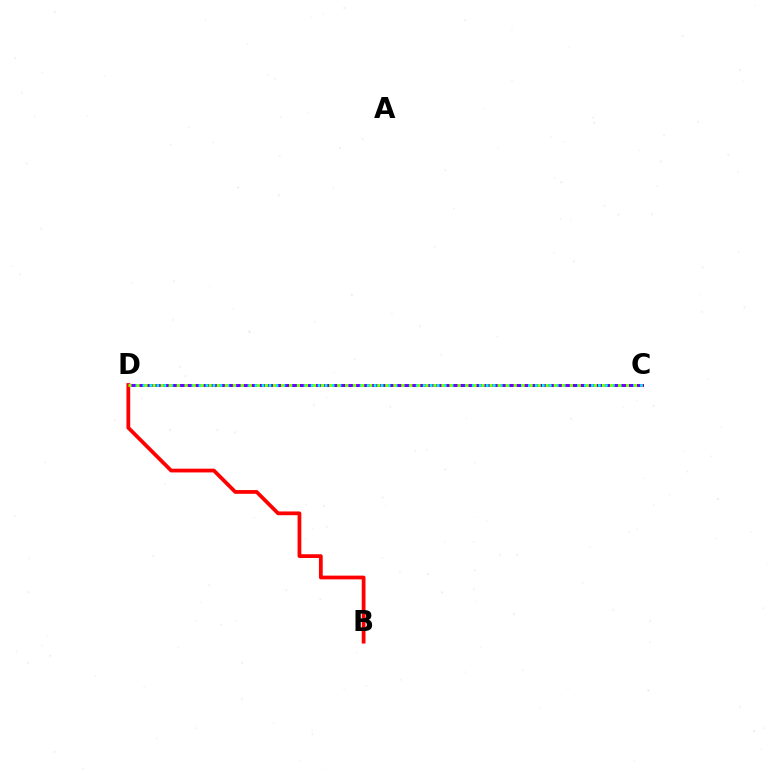{('C', 'D'): [{'color': '#7200ff', 'line_style': 'solid', 'thickness': 2.16}, {'color': '#00fff6', 'line_style': 'dotted', 'thickness': 1.9}, {'color': '#84ff00', 'line_style': 'dotted', 'thickness': 2.18}], ('B', 'D'): [{'color': '#ff0000', 'line_style': 'solid', 'thickness': 2.71}]}